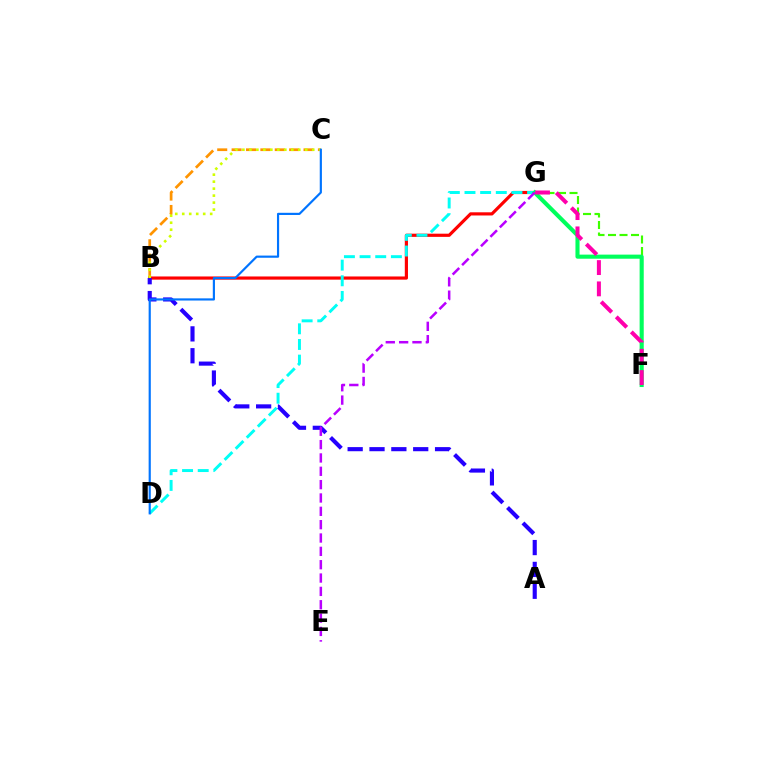{('B', 'C'): [{'color': '#ff9400', 'line_style': 'dashed', 'thickness': 1.95}, {'color': '#d1ff00', 'line_style': 'dotted', 'thickness': 1.9}], ('F', 'G'): [{'color': '#3dff00', 'line_style': 'dashed', 'thickness': 1.56}, {'color': '#00ff5c', 'line_style': 'solid', 'thickness': 2.95}, {'color': '#ff00ac', 'line_style': 'dashed', 'thickness': 2.89}], ('B', 'G'): [{'color': '#ff0000', 'line_style': 'solid', 'thickness': 2.29}], ('D', 'G'): [{'color': '#00fff6', 'line_style': 'dashed', 'thickness': 2.13}], ('A', 'B'): [{'color': '#2500ff', 'line_style': 'dashed', 'thickness': 2.97}], ('E', 'G'): [{'color': '#b900ff', 'line_style': 'dashed', 'thickness': 1.81}], ('C', 'D'): [{'color': '#0074ff', 'line_style': 'solid', 'thickness': 1.56}]}